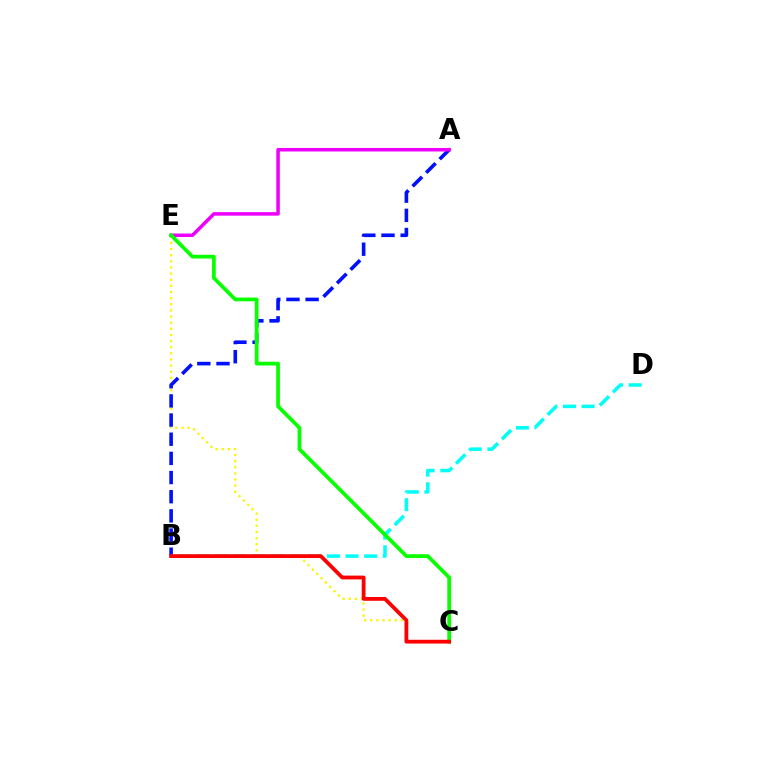{('C', 'E'): [{'color': '#fcf500', 'line_style': 'dotted', 'thickness': 1.67}, {'color': '#08ff00', 'line_style': 'solid', 'thickness': 2.69}], ('A', 'B'): [{'color': '#0010ff', 'line_style': 'dashed', 'thickness': 2.6}], ('A', 'E'): [{'color': '#ee00ff', 'line_style': 'solid', 'thickness': 2.54}], ('B', 'D'): [{'color': '#00fff6', 'line_style': 'dashed', 'thickness': 2.53}], ('B', 'C'): [{'color': '#ff0000', 'line_style': 'solid', 'thickness': 2.73}]}